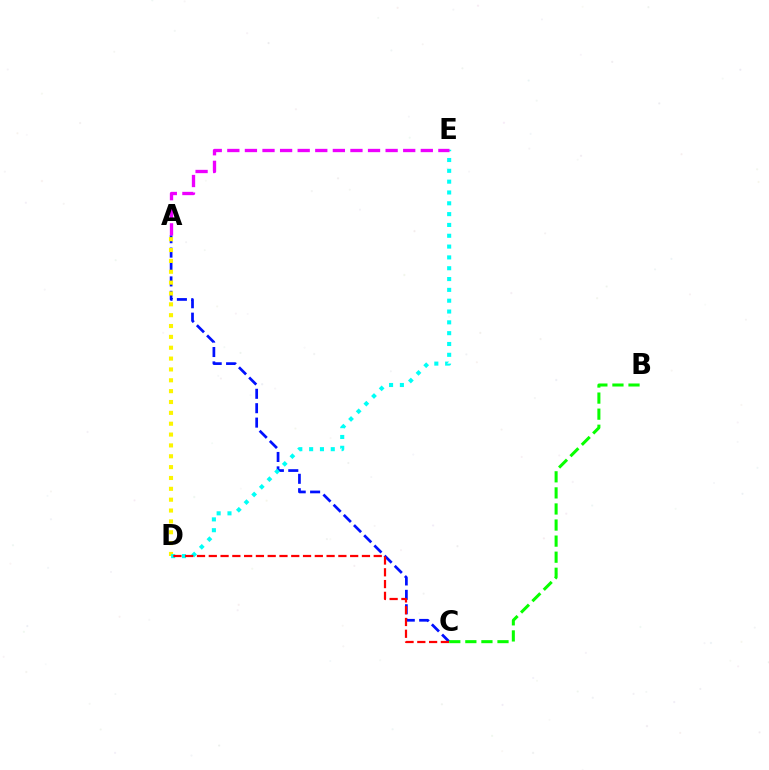{('A', 'C'): [{'color': '#0010ff', 'line_style': 'dashed', 'thickness': 1.96}], ('A', 'D'): [{'color': '#fcf500', 'line_style': 'dotted', 'thickness': 2.95}], ('D', 'E'): [{'color': '#00fff6', 'line_style': 'dotted', 'thickness': 2.94}], ('C', 'D'): [{'color': '#ff0000', 'line_style': 'dashed', 'thickness': 1.6}], ('B', 'C'): [{'color': '#08ff00', 'line_style': 'dashed', 'thickness': 2.18}], ('A', 'E'): [{'color': '#ee00ff', 'line_style': 'dashed', 'thickness': 2.39}]}